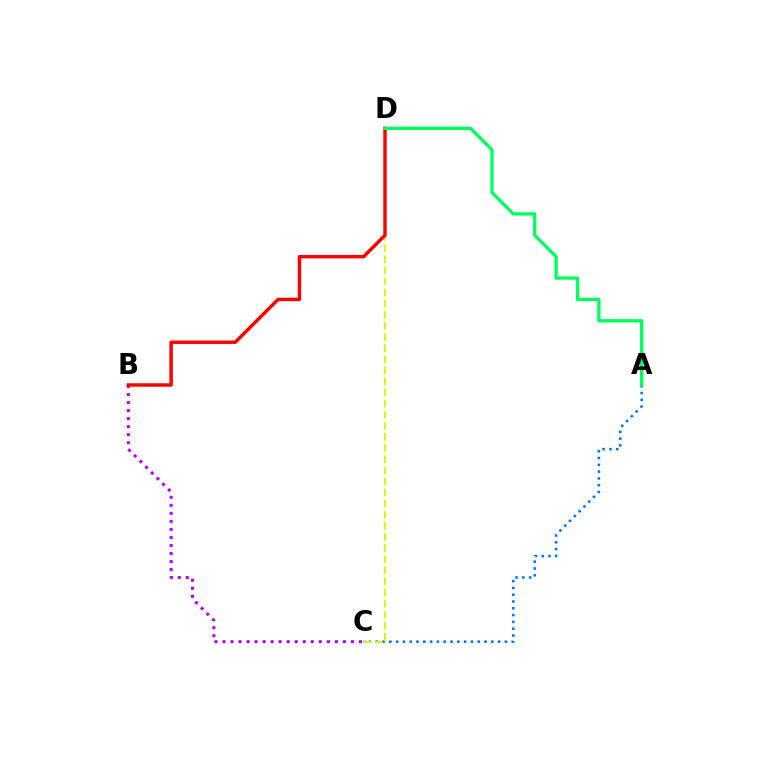{('A', 'C'): [{'color': '#0074ff', 'line_style': 'dotted', 'thickness': 1.85}], ('C', 'D'): [{'color': '#d1ff00', 'line_style': 'dashed', 'thickness': 1.51}], ('B', 'C'): [{'color': '#b900ff', 'line_style': 'dotted', 'thickness': 2.18}], ('B', 'D'): [{'color': '#ff0000', 'line_style': 'solid', 'thickness': 2.49}], ('A', 'D'): [{'color': '#00ff5c', 'line_style': 'solid', 'thickness': 2.38}]}